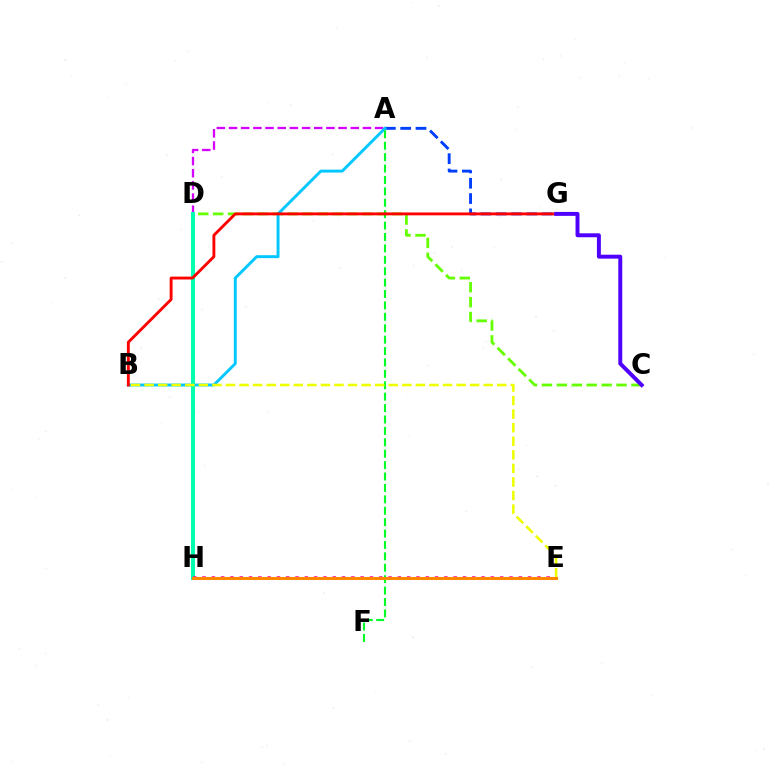{('C', 'D'): [{'color': '#66ff00', 'line_style': 'dashed', 'thickness': 2.03}], ('A', 'D'): [{'color': '#d600ff', 'line_style': 'dashed', 'thickness': 1.65}], ('A', 'G'): [{'color': '#003fff', 'line_style': 'dashed', 'thickness': 2.08}], ('A', 'B'): [{'color': '#00c7ff', 'line_style': 'solid', 'thickness': 2.1}], ('A', 'F'): [{'color': '#00ff27', 'line_style': 'dashed', 'thickness': 1.55}], ('D', 'H'): [{'color': '#00ffaf', 'line_style': 'solid', 'thickness': 2.92}], ('E', 'H'): [{'color': '#ff00a0', 'line_style': 'dotted', 'thickness': 2.53}, {'color': '#ff8800', 'line_style': 'solid', 'thickness': 2.19}], ('B', 'E'): [{'color': '#eeff00', 'line_style': 'dashed', 'thickness': 1.84}], ('B', 'G'): [{'color': '#ff0000', 'line_style': 'solid', 'thickness': 2.07}], ('C', 'G'): [{'color': '#4f00ff', 'line_style': 'solid', 'thickness': 2.83}]}